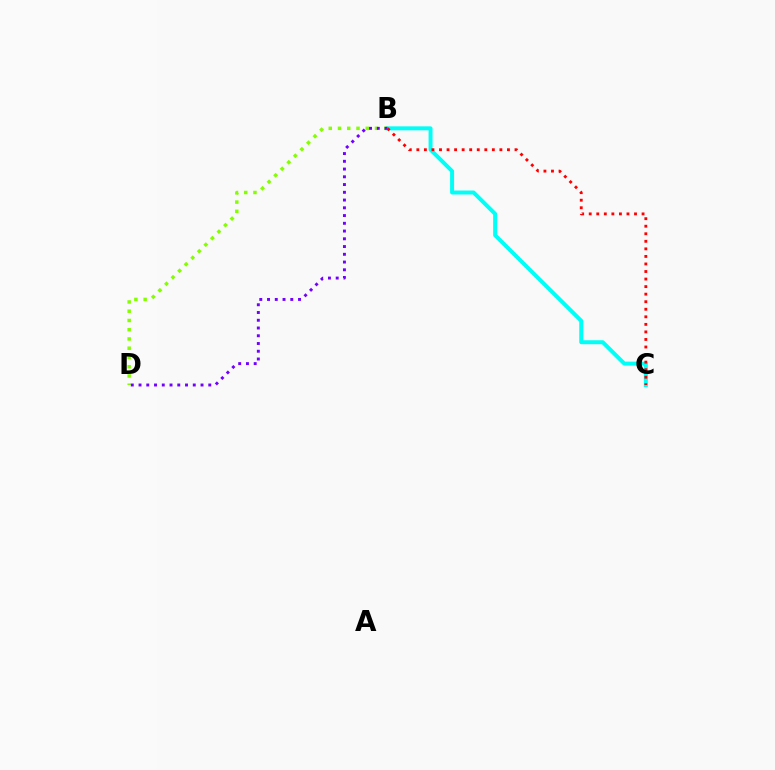{('B', 'C'): [{'color': '#00fff6', 'line_style': 'solid', 'thickness': 2.86}, {'color': '#ff0000', 'line_style': 'dotted', 'thickness': 2.05}], ('B', 'D'): [{'color': '#84ff00', 'line_style': 'dotted', 'thickness': 2.51}, {'color': '#7200ff', 'line_style': 'dotted', 'thickness': 2.11}]}